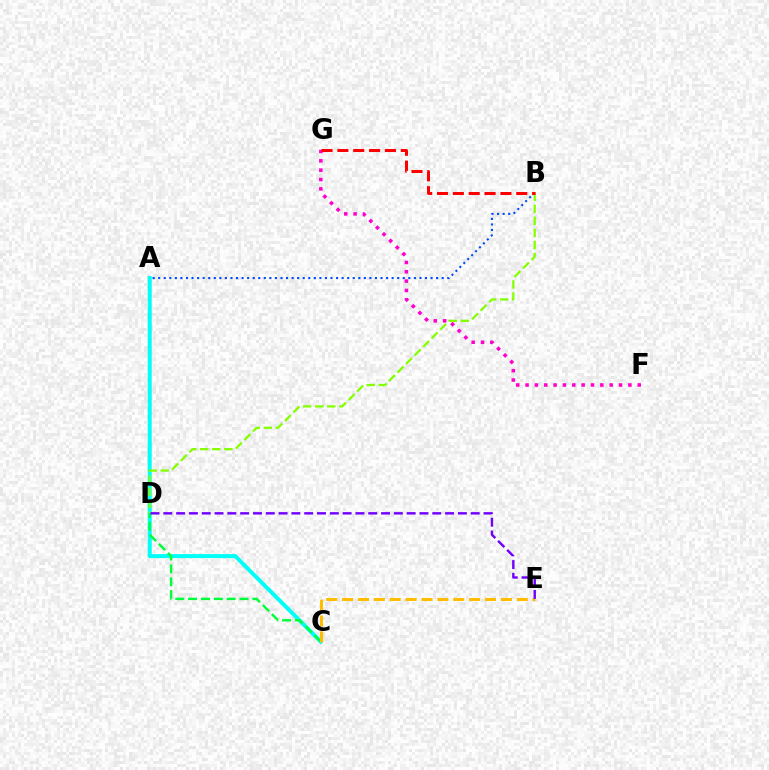{('A', 'C'): [{'color': '#00fff6', 'line_style': 'solid', 'thickness': 2.88}], ('F', 'G'): [{'color': '#ff00cf', 'line_style': 'dotted', 'thickness': 2.54}], ('B', 'D'): [{'color': '#84ff00', 'line_style': 'dashed', 'thickness': 1.64}], ('A', 'B'): [{'color': '#004bff', 'line_style': 'dotted', 'thickness': 1.51}], ('B', 'G'): [{'color': '#ff0000', 'line_style': 'dashed', 'thickness': 2.15}], ('C', 'D'): [{'color': '#00ff39', 'line_style': 'dashed', 'thickness': 1.75}], ('C', 'E'): [{'color': '#ffbd00', 'line_style': 'dashed', 'thickness': 2.16}], ('D', 'E'): [{'color': '#7200ff', 'line_style': 'dashed', 'thickness': 1.74}]}